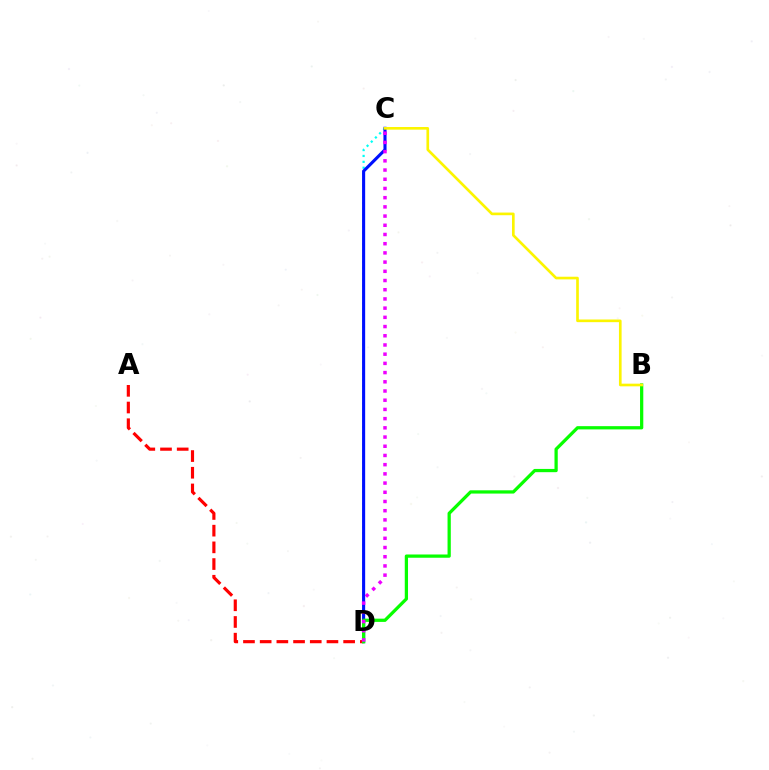{('A', 'D'): [{'color': '#ff0000', 'line_style': 'dashed', 'thickness': 2.27}], ('C', 'D'): [{'color': '#00fff6', 'line_style': 'dotted', 'thickness': 1.6}, {'color': '#0010ff', 'line_style': 'solid', 'thickness': 2.23}, {'color': '#ee00ff', 'line_style': 'dotted', 'thickness': 2.5}], ('B', 'D'): [{'color': '#08ff00', 'line_style': 'solid', 'thickness': 2.34}], ('B', 'C'): [{'color': '#fcf500', 'line_style': 'solid', 'thickness': 1.91}]}